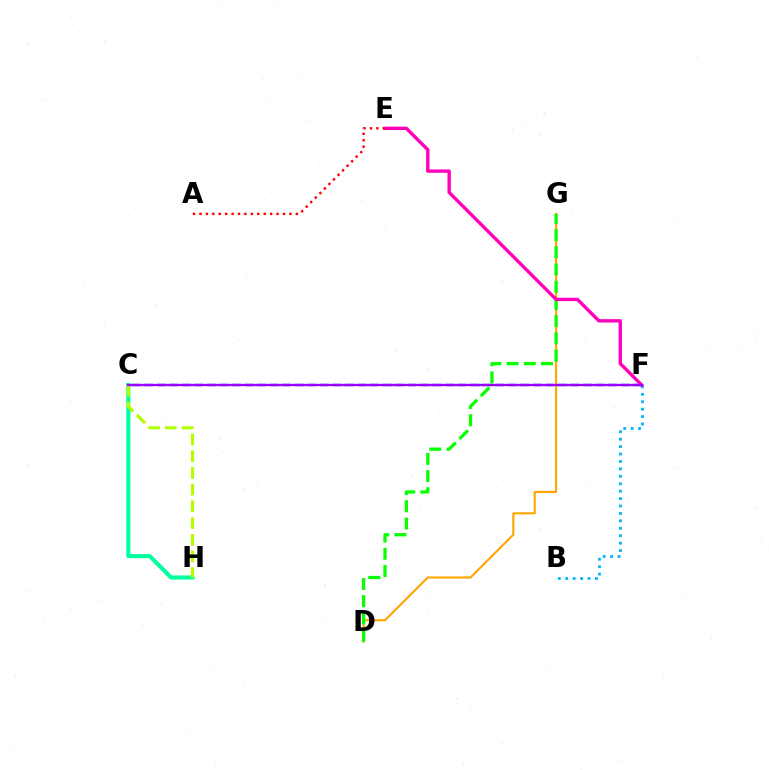{('B', 'F'): [{'color': '#00b5ff', 'line_style': 'dotted', 'thickness': 2.02}], ('C', 'F'): [{'color': '#0010ff', 'line_style': 'dashed', 'thickness': 1.7}, {'color': '#9b00ff', 'line_style': 'solid', 'thickness': 1.66}], ('D', 'G'): [{'color': '#ffa500', 'line_style': 'solid', 'thickness': 1.53}, {'color': '#08ff00', 'line_style': 'dashed', 'thickness': 2.34}], ('C', 'H'): [{'color': '#00ff9d', 'line_style': 'solid', 'thickness': 2.96}, {'color': '#b3ff00', 'line_style': 'dashed', 'thickness': 2.27}], ('E', 'F'): [{'color': '#ff00bd', 'line_style': 'solid', 'thickness': 2.43}], ('A', 'E'): [{'color': '#ff0000', 'line_style': 'dotted', 'thickness': 1.75}]}